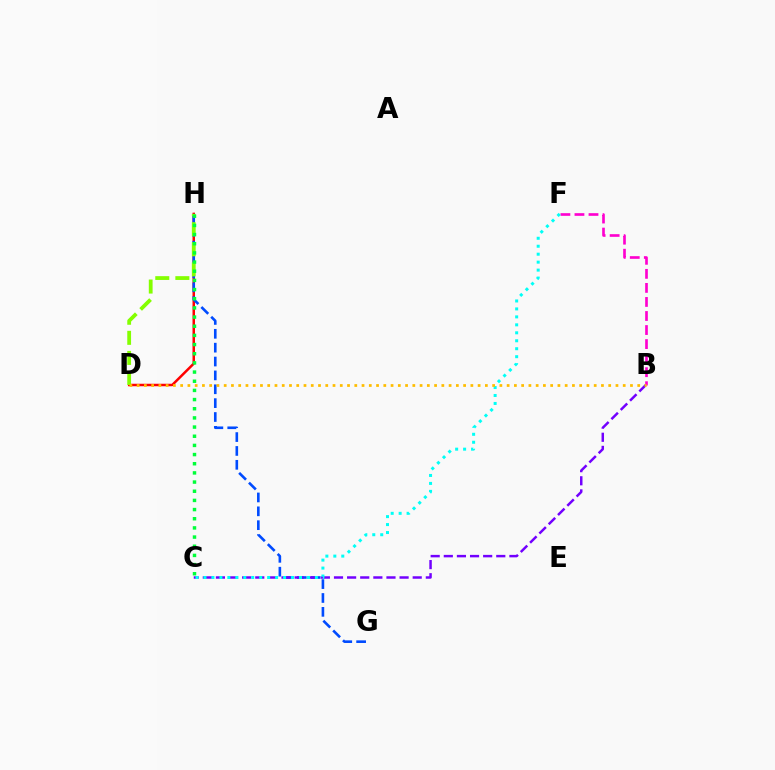{('D', 'H'): [{'color': '#ff0000', 'line_style': 'solid', 'thickness': 1.79}, {'color': '#84ff00', 'line_style': 'dashed', 'thickness': 2.73}], ('G', 'H'): [{'color': '#004bff', 'line_style': 'dashed', 'thickness': 1.88}], ('B', 'C'): [{'color': '#7200ff', 'line_style': 'dashed', 'thickness': 1.78}], ('B', 'F'): [{'color': '#ff00cf', 'line_style': 'dashed', 'thickness': 1.91}], ('C', 'F'): [{'color': '#00fff6', 'line_style': 'dotted', 'thickness': 2.16}], ('C', 'H'): [{'color': '#00ff39', 'line_style': 'dotted', 'thickness': 2.49}], ('B', 'D'): [{'color': '#ffbd00', 'line_style': 'dotted', 'thickness': 1.97}]}